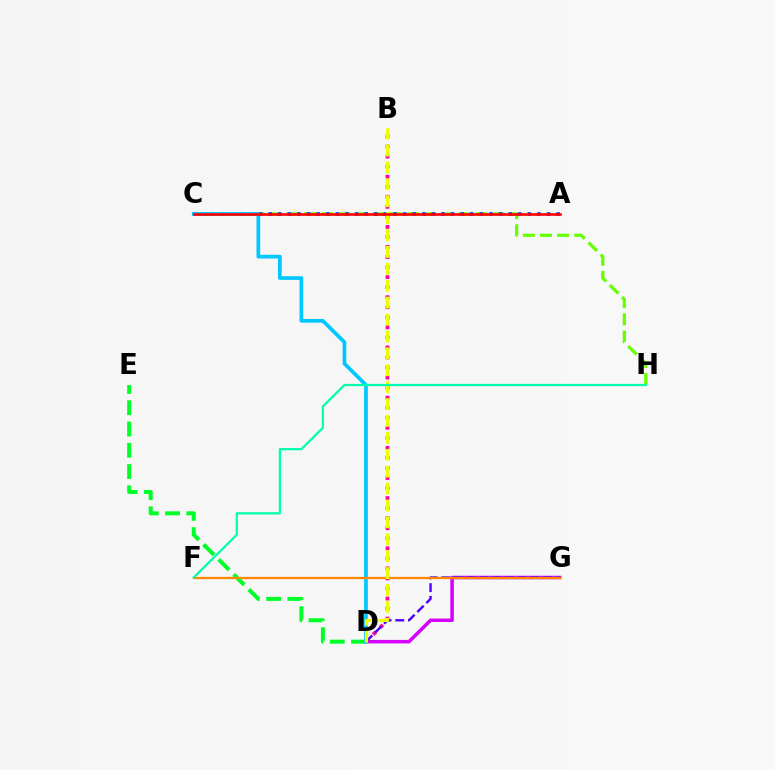{('D', 'G'): [{'color': '#d600ff', 'line_style': 'solid', 'thickness': 2.52}, {'color': '#4f00ff', 'line_style': 'dashed', 'thickness': 1.73}], ('B', 'D'): [{'color': '#ff00a0', 'line_style': 'dotted', 'thickness': 2.73}, {'color': '#eeff00', 'line_style': 'dashed', 'thickness': 2.3}], ('C', 'H'): [{'color': '#66ff00', 'line_style': 'dashed', 'thickness': 2.33}], ('A', 'C'): [{'color': '#003fff', 'line_style': 'dotted', 'thickness': 2.61}, {'color': '#ff0000', 'line_style': 'solid', 'thickness': 1.89}], ('D', 'E'): [{'color': '#00ff27', 'line_style': 'dashed', 'thickness': 2.89}], ('C', 'D'): [{'color': '#00c7ff', 'line_style': 'solid', 'thickness': 2.66}], ('F', 'G'): [{'color': '#ff8800', 'line_style': 'solid', 'thickness': 1.64}], ('F', 'H'): [{'color': '#00ffaf', 'line_style': 'solid', 'thickness': 1.61}]}